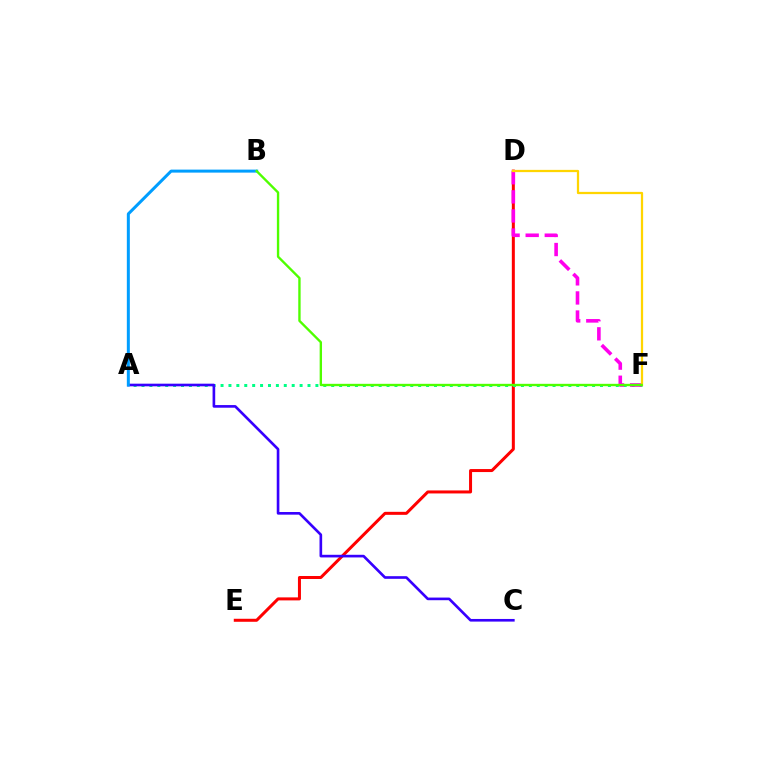{('D', 'E'): [{'color': '#ff0000', 'line_style': 'solid', 'thickness': 2.17}], ('A', 'F'): [{'color': '#00ff86', 'line_style': 'dotted', 'thickness': 2.15}], ('A', 'C'): [{'color': '#3700ff', 'line_style': 'solid', 'thickness': 1.9}], ('A', 'B'): [{'color': '#009eff', 'line_style': 'solid', 'thickness': 2.16}], ('D', 'F'): [{'color': '#ff00ed', 'line_style': 'dashed', 'thickness': 2.59}, {'color': '#ffd500', 'line_style': 'solid', 'thickness': 1.62}], ('B', 'F'): [{'color': '#4fff00', 'line_style': 'solid', 'thickness': 1.7}]}